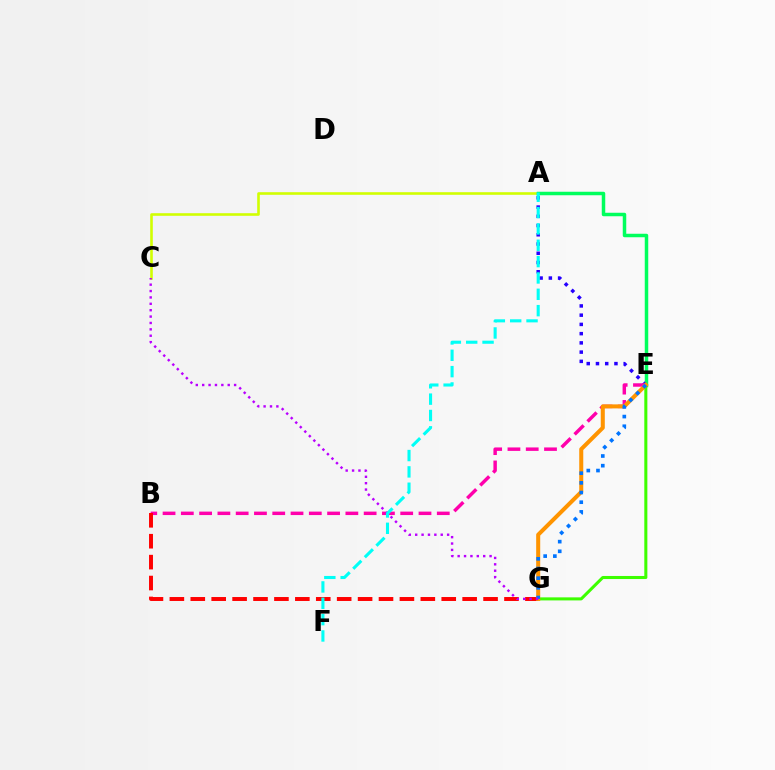{('A', 'C'): [{'color': '#d1ff00', 'line_style': 'solid', 'thickness': 1.87}], ('A', 'E'): [{'color': '#00ff5c', 'line_style': 'solid', 'thickness': 2.51}, {'color': '#2500ff', 'line_style': 'dotted', 'thickness': 2.51}], ('B', 'E'): [{'color': '#ff00ac', 'line_style': 'dashed', 'thickness': 2.48}], ('B', 'G'): [{'color': '#ff0000', 'line_style': 'dashed', 'thickness': 2.84}], ('E', 'G'): [{'color': '#3dff00', 'line_style': 'solid', 'thickness': 2.2}, {'color': '#ff9400', 'line_style': 'solid', 'thickness': 2.91}, {'color': '#0074ff', 'line_style': 'dotted', 'thickness': 2.63}], ('C', 'G'): [{'color': '#b900ff', 'line_style': 'dotted', 'thickness': 1.73}], ('A', 'F'): [{'color': '#00fff6', 'line_style': 'dashed', 'thickness': 2.22}]}